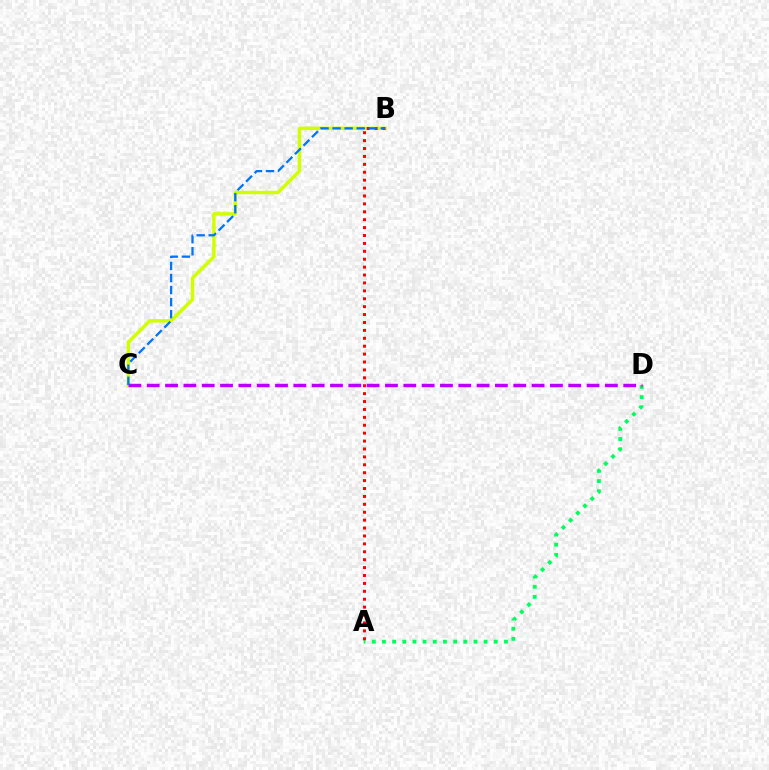{('A', 'D'): [{'color': '#00ff5c', 'line_style': 'dotted', 'thickness': 2.76}], ('B', 'C'): [{'color': '#d1ff00', 'line_style': 'solid', 'thickness': 2.51}, {'color': '#0074ff', 'line_style': 'dashed', 'thickness': 1.64}], ('A', 'B'): [{'color': '#ff0000', 'line_style': 'dotted', 'thickness': 2.15}], ('C', 'D'): [{'color': '#b900ff', 'line_style': 'dashed', 'thickness': 2.49}]}